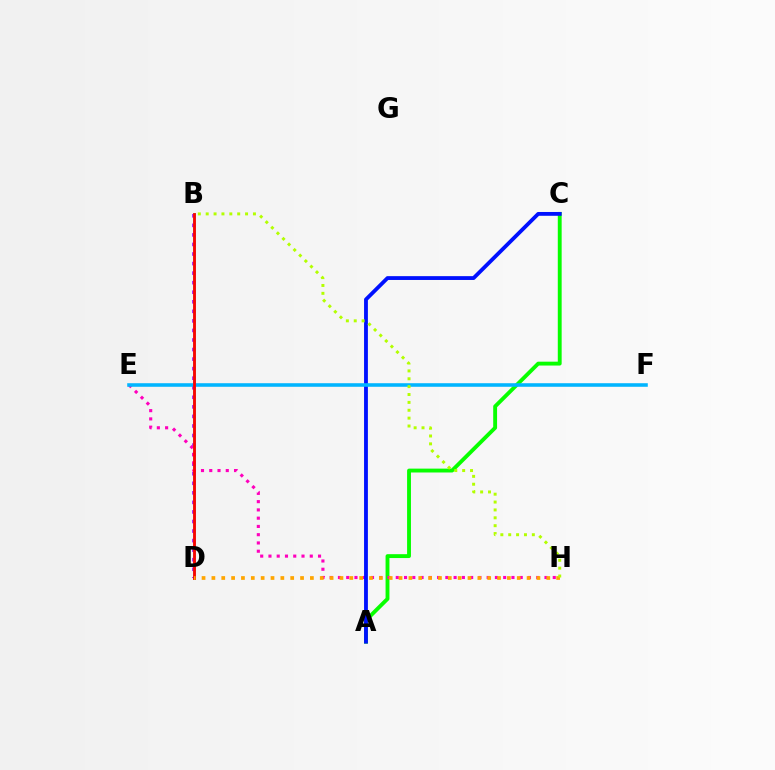{('B', 'D'): [{'color': '#9b00ff', 'line_style': 'dotted', 'thickness': 2.6}, {'color': '#00ff9d', 'line_style': 'solid', 'thickness': 1.89}, {'color': '#ff0000', 'line_style': 'solid', 'thickness': 2.02}], ('A', 'C'): [{'color': '#08ff00', 'line_style': 'solid', 'thickness': 2.79}, {'color': '#0010ff', 'line_style': 'solid', 'thickness': 2.75}], ('E', 'H'): [{'color': '#ff00bd', 'line_style': 'dotted', 'thickness': 2.24}], ('E', 'F'): [{'color': '#00b5ff', 'line_style': 'solid', 'thickness': 2.56}], ('D', 'H'): [{'color': '#ffa500', 'line_style': 'dotted', 'thickness': 2.68}], ('B', 'H'): [{'color': '#b3ff00', 'line_style': 'dotted', 'thickness': 2.14}]}